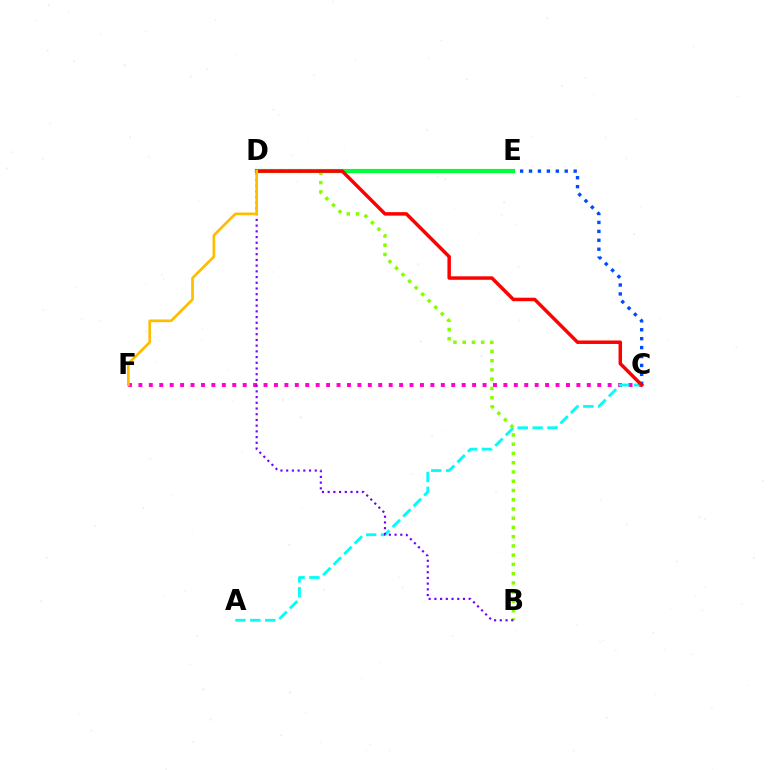{('C', 'E'): [{'color': '#004bff', 'line_style': 'dotted', 'thickness': 2.43}], ('C', 'F'): [{'color': '#ff00cf', 'line_style': 'dotted', 'thickness': 2.83}], ('D', 'E'): [{'color': '#00ff39', 'line_style': 'solid', 'thickness': 2.99}], ('A', 'C'): [{'color': '#00fff6', 'line_style': 'dashed', 'thickness': 2.02}], ('B', 'D'): [{'color': '#84ff00', 'line_style': 'dotted', 'thickness': 2.51}, {'color': '#7200ff', 'line_style': 'dotted', 'thickness': 1.55}], ('C', 'D'): [{'color': '#ff0000', 'line_style': 'solid', 'thickness': 2.5}], ('D', 'F'): [{'color': '#ffbd00', 'line_style': 'solid', 'thickness': 1.94}]}